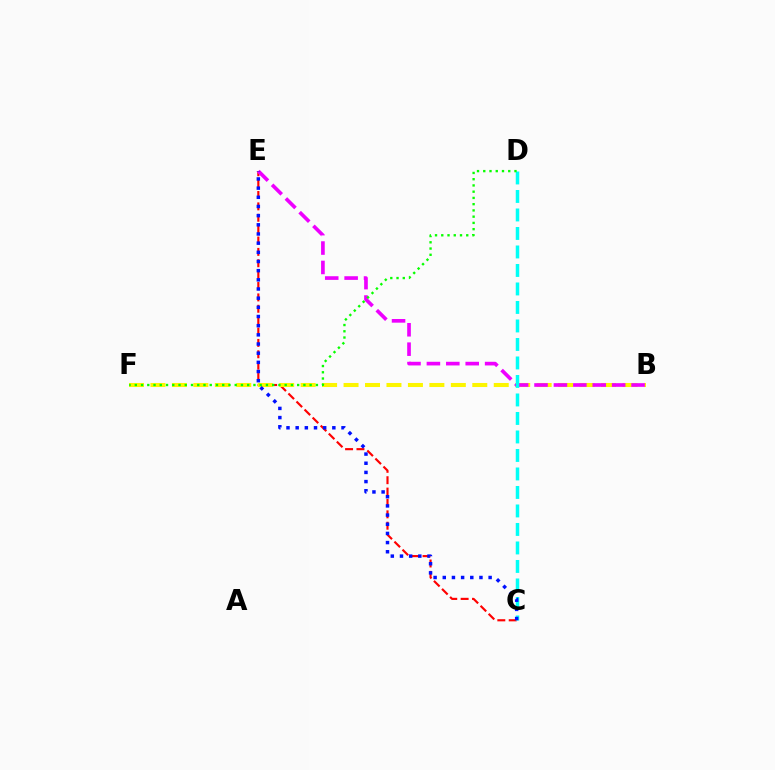{('C', 'E'): [{'color': '#ff0000', 'line_style': 'dashed', 'thickness': 1.55}, {'color': '#0010ff', 'line_style': 'dotted', 'thickness': 2.49}], ('B', 'F'): [{'color': '#fcf500', 'line_style': 'dashed', 'thickness': 2.91}], ('B', 'E'): [{'color': '#ee00ff', 'line_style': 'dashed', 'thickness': 2.64}], ('C', 'D'): [{'color': '#00fff6', 'line_style': 'dashed', 'thickness': 2.51}], ('D', 'F'): [{'color': '#08ff00', 'line_style': 'dotted', 'thickness': 1.7}]}